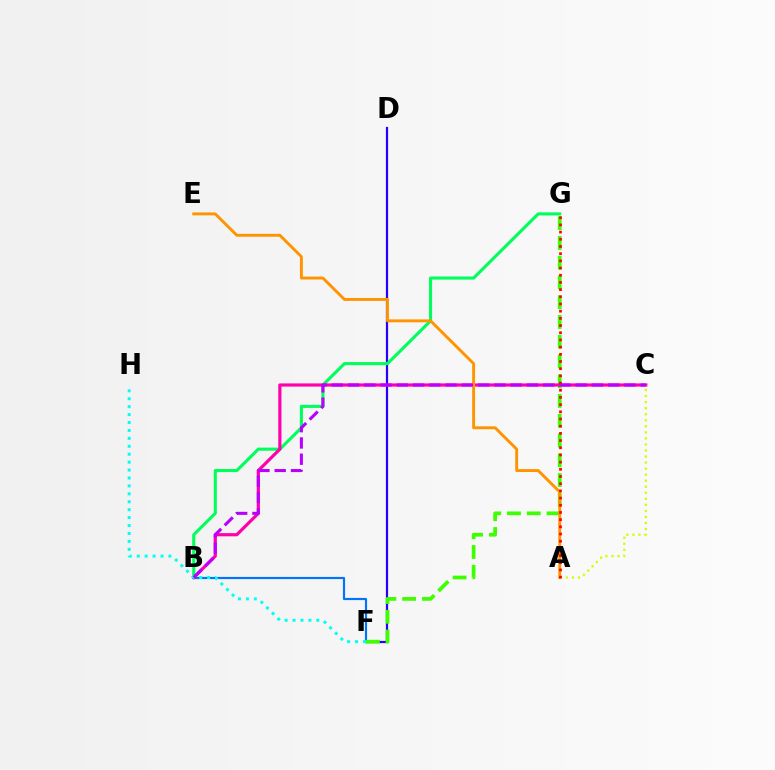{('D', 'F'): [{'color': '#2500ff', 'line_style': 'solid', 'thickness': 1.6}], ('B', 'G'): [{'color': '#00ff5c', 'line_style': 'solid', 'thickness': 2.23}], ('B', 'F'): [{'color': '#0074ff', 'line_style': 'solid', 'thickness': 1.56}], ('F', 'G'): [{'color': '#3dff00', 'line_style': 'dashed', 'thickness': 2.68}], ('B', 'C'): [{'color': '#ff00ac', 'line_style': 'solid', 'thickness': 2.29}, {'color': '#b900ff', 'line_style': 'dashed', 'thickness': 2.21}], ('A', 'E'): [{'color': '#ff9400', 'line_style': 'solid', 'thickness': 2.09}], ('A', 'C'): [{'color': '#d1ff00', 'line_style': 'dotted', 'thickness': 1.64}], ('A', 'G'): [{'color': '#ff0000', 'line_style': 'dotted', 'thickness': 1.95}], ('F', 'H'): [{'color': '#00fff6', 'line_style': 'dotted', 'thickness': 2.15}]}